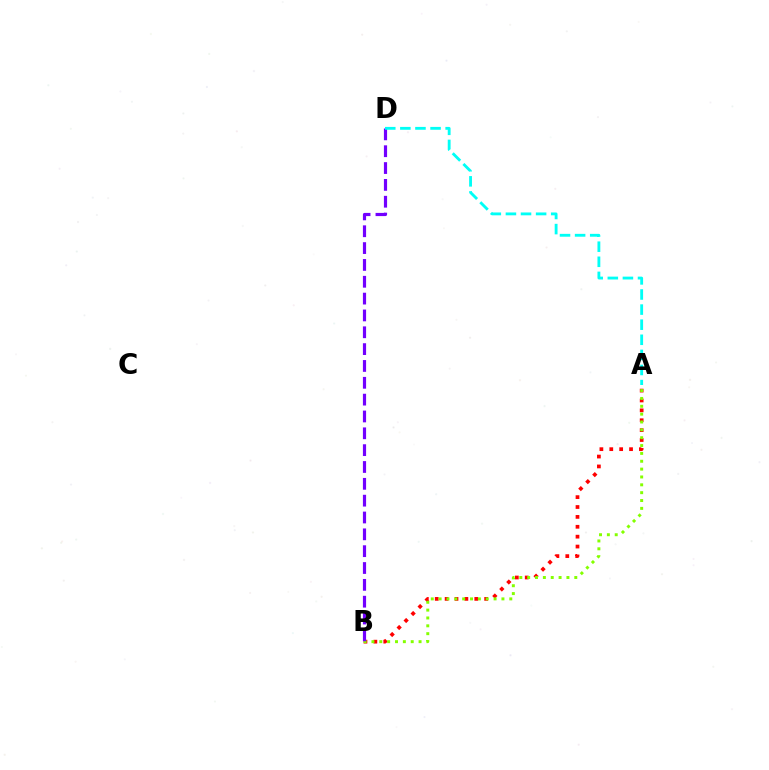{('A', 'B'): [{'color': '#ff0000', 'line_style': 'dotted', 'thickness': 2.69}, {'color': '#84ff00', 'line_style': 'dotted', 'thickness': 2.13}], ('B', 'D'): [{'color': '#7200ff', 'line_style': 'dashed', 'thickness': 2.29}], ('A', 'D'): [{'color': '#00fff6', 'line_style': 'dashed', 'thickness': 2.05}]}